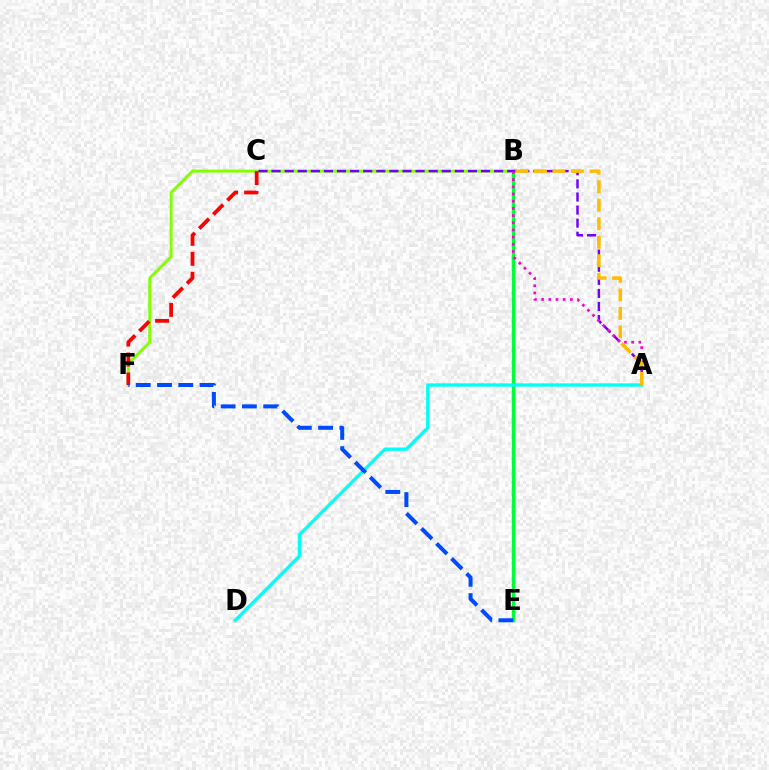{('B', 'F'): [{'color': '#84ff00', 'line_style': 'solid', 'thickness': 2.13}], ('B', 'E'): [{'color': '#00ff39', 'line_style': 'solid', 'thickness': 2.43}], ('A', 'C'): [{'color': '#7200ff', 'line_style': 'dashed', 'thickness': 1.78}], ('A', 'B'): [{'color': '#ff00cf', 'line_style': 'dotted', 'thickness': 1.95}, {'color': '#ffbd00', 'line_style': 'dashed', 'thickness': 2.51}], ('A', 'D'): [{'color': '#00fff6', 'line_style': 'solid', 'thickness': 2.38}], ('C', 'F'): [{'color': '#ff0000', 'line_style': 'dashed', 'thickness': 2.71}], ('E', 'F'): [{'color': '#004bff', 'line_style': 'dashed', 'thickness': 2.89}]}